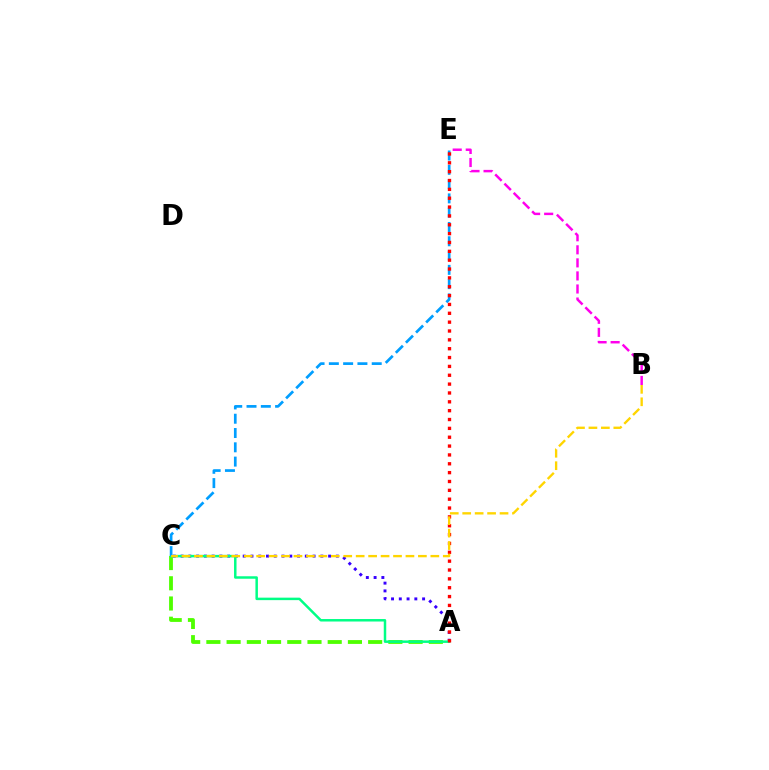{('A', 'C'): [{'color': '#4fff00', 'line_style': 'dashed', 'thickness': 2.75}, {'color': '#3700ff', 'line_style': 'dotted', 'thickness': 2.11}, {'color': '#00ff86', 'line_style': 'solid', 'thickness': 1.79}], ('B', 'E'): [{'color': '#ff00ed', 'line_style': 'dashed', 'thickness': 1.77}], ('C', 'E'): [{'color': '#009eff', 'line_style': 'dashed', 'thickness': 1.94}], ('A', 'E'): [{'color': '#ff0000', 'line_style': 'dotted', 'thickness': 2.41}], ('B', 'C'): [{'color': '#ffd500', 'line_style': 'dashed', 'thickness': 1.69}]}